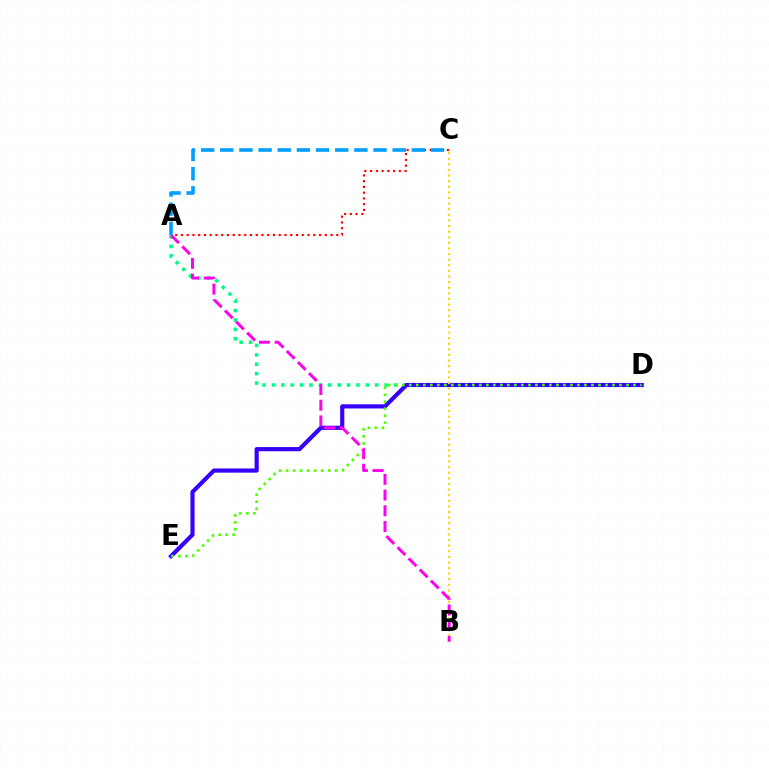{('A', 'D'): [{'color': '#00ff86', 'line_style': 'dotted', 'thickness': 2.55}], ('D', 'E'): [{'color': '#3700ff', 'line_style': 'solid', 'thickness': 3.0}, {'color': '#4fff00', 'line_style': 'dotted', 'thickness': 1.9}], ('A', 'C'): [{'color': '#ff0000', 'line_style': 'dotted', 'thickness': 1.56}, {'color': '#009eff', 'line_style': 'dashed', 'thickness': 2.6}], ('B', 'C'): [{'color': '#ffd500', 'line_style': 'dotted', 'thickness': 1.52}], ('A', 'B'): [{'color': '#ff00ed', 'line_style': 'dashed', 'thickness': 2.14}]}